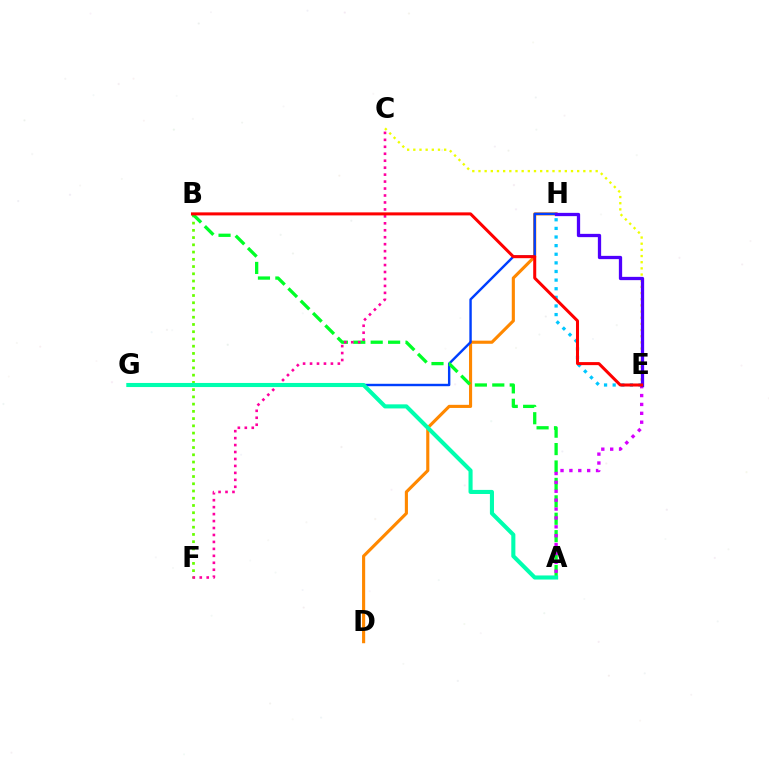{('D', 'H'): [{'color': '#ff8800', 'line_style': 'solid', 'thickness': 2.25}], ('E', 'H'): [{'color': '#00c7ff', 'line_style': 'dotted', 'thickness': 2.34}, {'color': '#4f00ff', 'line_style': 'solid', 'thickness': 2.36}], ('B', 'F'): [{'color': '#66ff00', 'line_style': 'dotted', 'thickness': 1.97}], ('G', 'H'): [{'color': '#003fff', 'line_style': 'solid', 'thickness': 1.74}], ('A', 'B'): [{'color': '#00ff27', 'line_style': 'dashed', 'thickness': 2.37}], ('C', 'F'): [{'color': '#ff00a0', 'line_style': 'dotted', 'thickness': 1.89}], ('A', 'E'): [{'color': '#d600ff', 'line_style': 'dotted', 'thickness': 2.41}], ('A', 'G'): [{'color': '#00ffaf', 'line_style': 'solid', 'thickness': 2.94}], ('C', 'E'): [{'color': '#eeff00', 'line_style': 'dotted', 'thickness': 1.68}], ('B', 'E'): [{'color': '#ff0000', 'line_style': 'solid', 'thickness': 2.18}]}